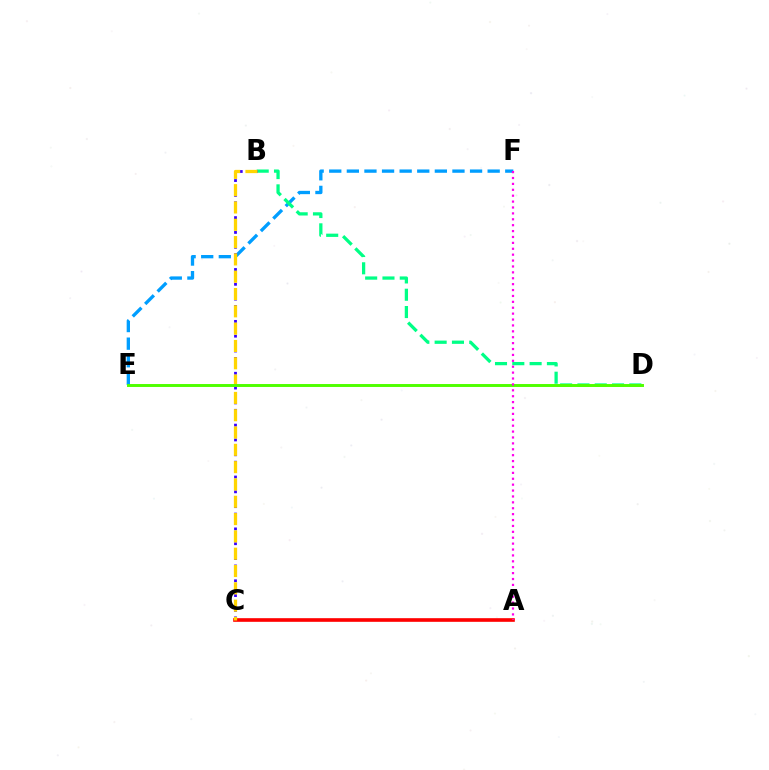{('E', 'F'): [{'color': '#009eff', 'line_style': 'dashed', 'thickness': 2.39}], ('B', 'D'): [{'color': '#00ff86', 'line_style': 'dashed', 'thickness': 2.35}], ('A', 'C'): [{'color': '#ff0000', 'line_style': 'solid', 'thickness': 2.62}], ('B', 'C'): [{'color': '#3700ff', 'line_style': 'dotted', 'thickness': 2.01}, {'color': '#ffd500', 'line_style': 'dashed', 'thickness': 2.35}], ('D', 'E'): [{'color': '#4fff00', 'line_style': 'solid', 'thickness': 2.11}], ('A', 'F'): [{'color': '#ff00ed', 'line_style': 'dotted', 'thickness': 1.6}]}